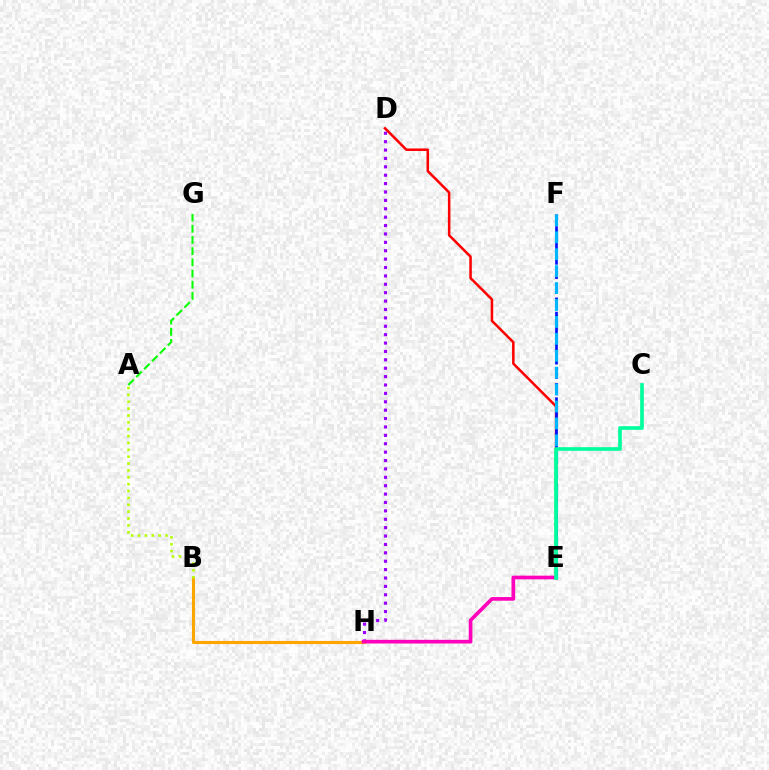{('D', 'H'): [{'color': '#9b00ff', 'line_style': 'dotted', 'thickness': 2.28}], ('B', 'H'): [{'color': '#ffa500', 'line_style': 'solid', 'thickness': 2.22}], ('D', 'E'): [{'color': '#ff0000', 'line_style': 'solid', 'thickness': 1.82}], ('E', 'H'): [{'color': '#ff00bd', 'line_style': 'solid', 'thickness': 2.64}], ('E', 'F'): [{'color': '#0010ff', 'line_style': 'dashed', 'thickness': 1.94}, {'color': '#00b5ff', 'line_style': 'dashed', 'thickness': 2.3}], ('A', 'B'): [{'color': '#b3ff00', 'line_style': 'dotted', 'thickness': 1.87}], ('A', 'G'): [{'color': '#08ff00', 'line_style': 'dashed', 'thickness': 1.52}], ('C', 'E'): [{'color': '#00ff9d', 'line_style': 'solid', 'thickness': 2.65}]}